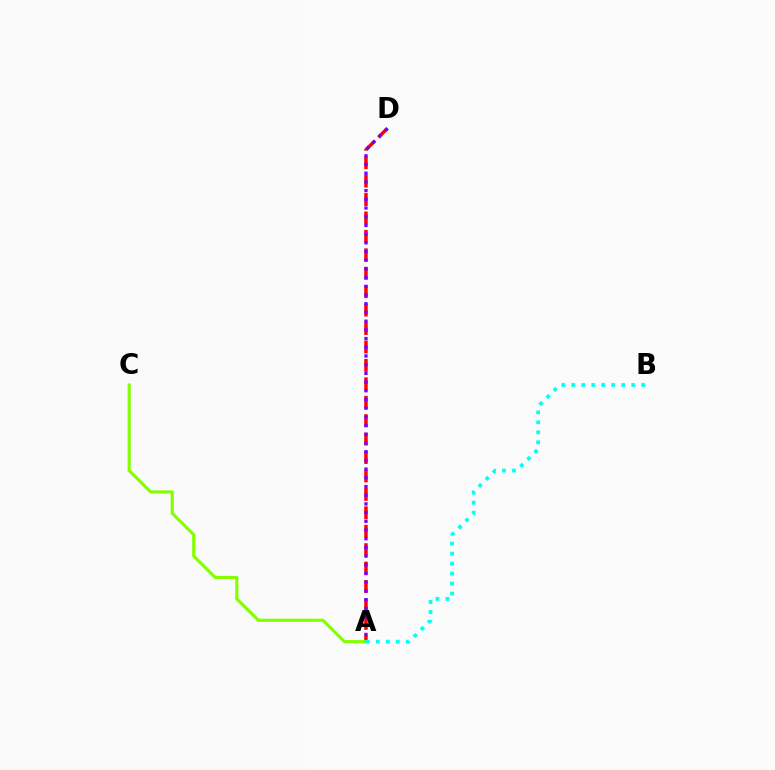{('A', 'D'): [{'color': '#ff0000', 'line_style': 'dashed', 'thickness': 2.5}, {'color': '#7200ff', 'line_style': 'dotted', 'thickness': 2.36}], ('A', 'C'): [{'color': '#84ff00', 'line_style': 'solid', 'thickness': 2.27}], ('A', 'B'): [{'color': '#00fff6', 'line_style': 'dotted', 'thickness': 2.71}]}